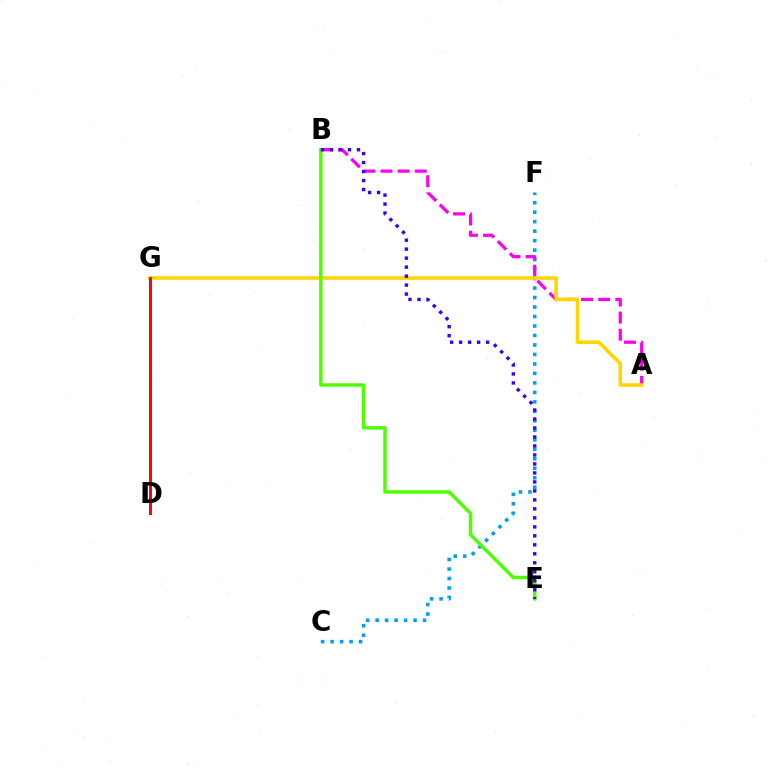{('C', 'F'): [{'color': '#009eff', 'line_style': 'dotted', 'thickness': 2.58}], ('A', 'B'): [{'color': '#ff00ed', 'line_style': 'dashed', 'thickness': 2.33}], ('A', 'G'): [{'color': '#ffd500', 'line_style': 'solid', 'thickness': 2.56}], ('D', 'G'): [{'color': '#00ff86', 'line_style': 'dotted', 'thickness': 2.29}, {'color': '#ff0000', 'line_style': 'solid', 'thickness': 2.12}], ('B', 'E'): [{'color': '#4fff00', 'line_style': 'solid', 'thickness': 2.49}, {'color': '#3700ff', 'line_style': 'dotted', 'thickness': 2.44}]}